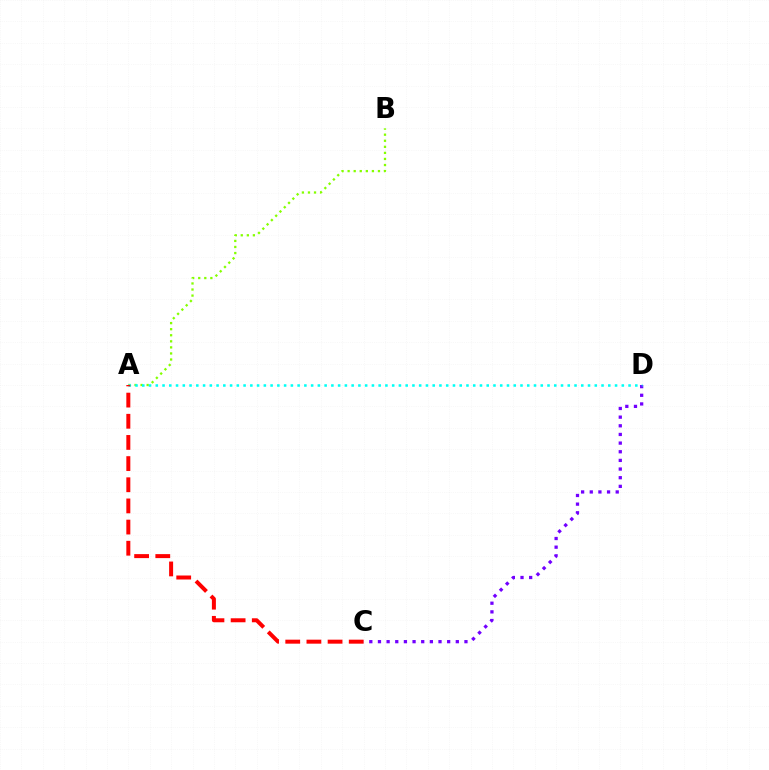{('A', 'B'): [{'color': '#84ff00', 'line_style': 'dotted', 'thickness': 1.65}], ('C', 'D'): [{'color': '#7200ff', 'line_style': 'dotted', 'thickness': 2.35}], ('A', 'D'): [{'color': '#00fff6', 'line_style': 'dotted', 'thickness': 1.83}], ('A', 'C'): [{'color': '#ff0000', 'line_style': 'dashed', 'thickness': 2.87}]}